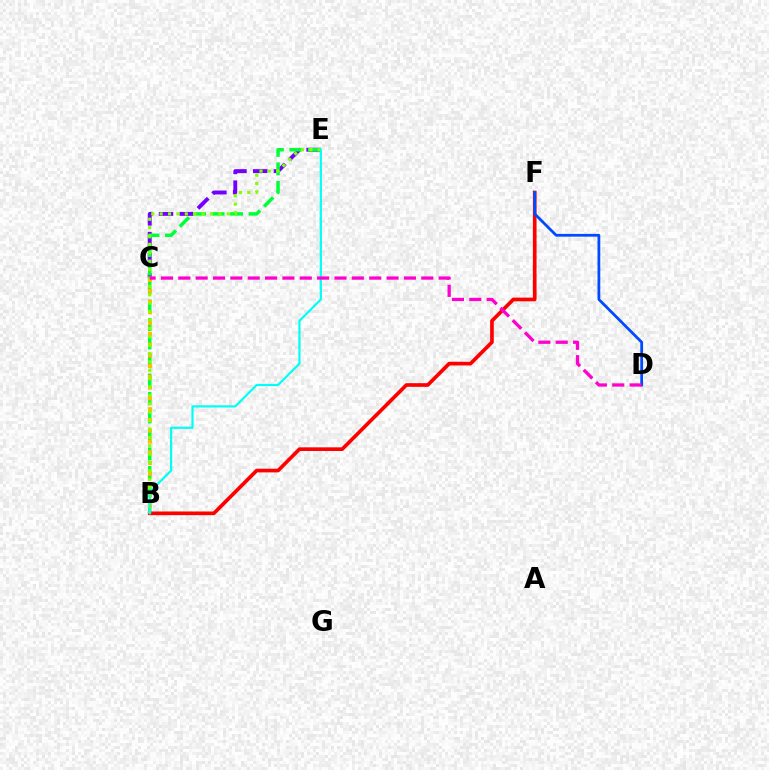{('C', 'E'): [{'color': '#7200ff', 'line_style': 'dashed', 'thickness': 2.82}], ('B', 'E'): [{'color': '#00ff39', 'line_style': 'dashed', 'thickness': 2.51}, {'color': '#84ff00', 'line_style': 'dotted', 'thickness': 2.28}, {'color': '#00fff6', 'line_style': 'solid', 'thickness': 1.59}], ('B', 'C'): [{'color': '#ffbd00', 'line_style': 'dotted', 'thickness': 2.92}], ('B', 'F'): [{'color': '#ff0000', 'line_style': 'solid', 'thickness': 2.64}], ('D', 'F'): [{'color': '#004bff', 'line_style': 'solid', 'thickness': 1.99}], ('C', 'D'): [{'color': '#ff00cf', 'line_style': 'dashed', 'thickness': 2.36}]}